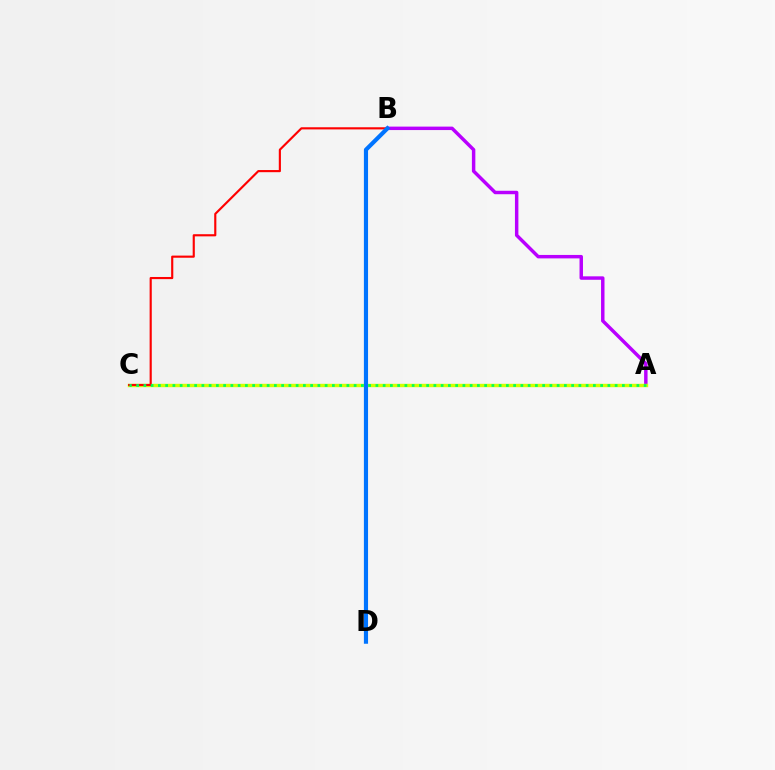{('A', 'B'): [{'color': '#b900ff', 'line_style': 'solid', 'thickness': 2.48}], ('A', 'C'): [{'color': '#d1ff00', 'line_style': 'solid', 'thickness': 2.46}, {'color': '#00ff5c', 'line_style': 'dotted', 'thickness': 1.97}], ('B', 'C'): [{'color': '#ff0000', 'line_style': 'solid', 'thickness': 1.54}], ('B', 'D'): [{'color': '#0074ff', 'line_style': 'solid', 'thickness': 2.99}]}